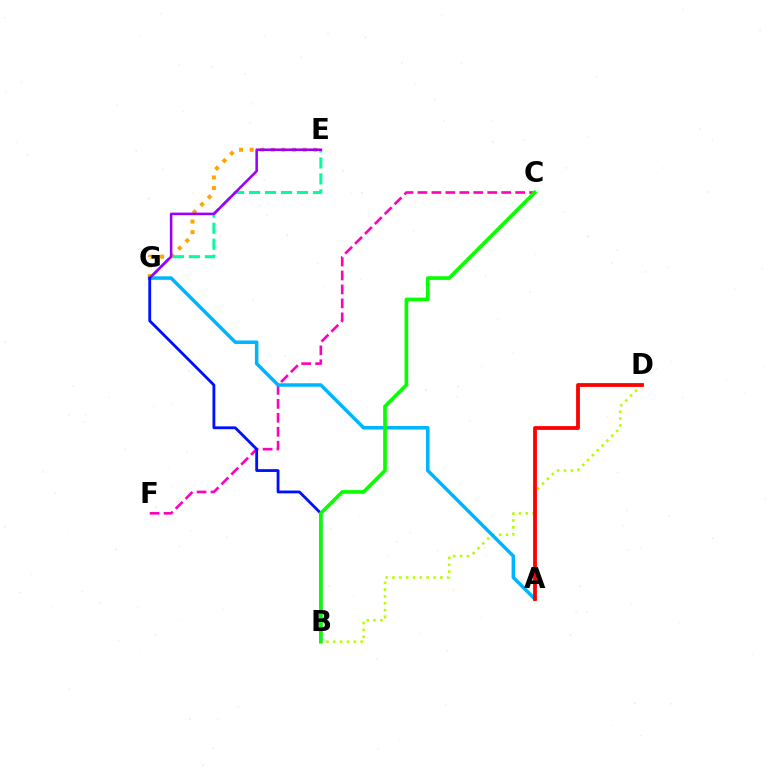{('B', 'D'): [{'color': '#b3ff00', 'line_style': 'dotted', 'thickness': 1.86}], ('C', 'F'): [{'color': '#ff00bd', 'line_style': 'dashed', 'thickness': 1.9}], ('A', 'G'): [{'color': '#00b5ff', 'line_style': 'solid', 'thickness': 2.53}], ('E', 'G'): [{'color': '#ffa500', 'line_style': 'dotted', 'thickness': 2.88}, {'color': '#00ff9d', 'line_style': 'dashed', 'thickness': 2.17}, {'color': '#9b00ff', 'line_style': 'solid', 'thickness': 1.84}], ('B', 'G'): [{'color': '#0010ff', 'line_style': 'solid', 'thickness': 2.03}], ('A', 'D'): [{'color': '#ff0000', 'line_style': 'solid', 'thickness': 2.73}], ('B', 'C'): [{'color': '#08ff00', 'line_style': 'solid', 'thickness': 2.64}]}